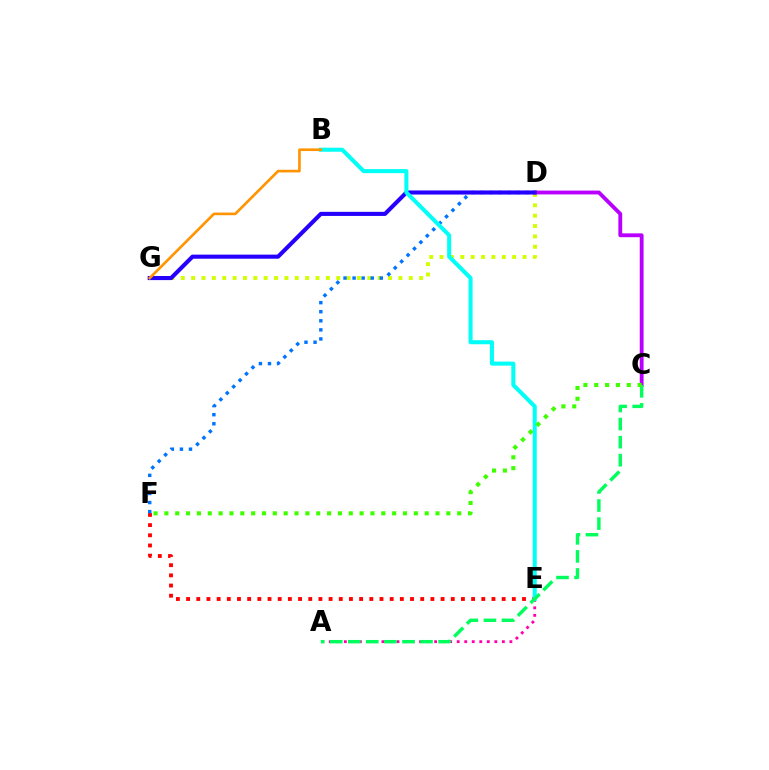{('E', 'F'): [{'color': '#ff0000', 'line_style': 'dotted', 'thickness': 2.77}], ('D', 'G'): [{'color': '#d1ff00', 'line_style': 'dotted', 'thickness': 2.82}, {'color': '#2500ff', 'line_style': 'solid', 'thickness': 2.95}], ('C', 'D'): [{'color': '#b900ff', 'line_style': 'solid', 'thickness': 2.76}], ('A', 'E'): [{'color': '#ff00ac', 'line_style': 'dotted', 'thickness': 2.04}], ('D', 'F'): [{'color': '#0074ff', 'line_style': 'dotted', 'thickness': 2.46}], ('B', 'E'): [{'color': '#00fff6', 'line_style': 'solid', 'thickness': 2.91}], ('B', 'G'): [{'color': '#ff9400', 'line_style': 'solid', 'thickness': 1.9}], ('A', 'C'): [{'color': '#00ff5c', 'line_style': 'dashed', 'thickness': 2.45}], ('C', 'F'): [{'color': '#3dff00', 'line_style': 'dotted', 'thickness': 2.95}]}